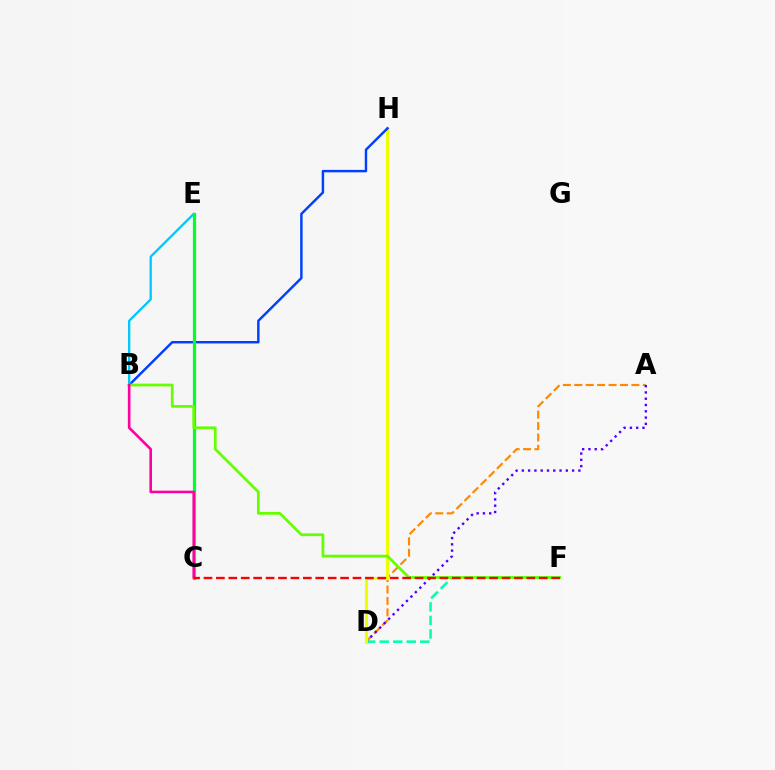{('A', 'D'): [{'color': '#ff8800', 'line_style': 'dashed', 'thickness': 1.55}, {'color': '#4f00ff', 'line_style': 'dotted', 'thickness': 1.71}], ('D', 'F'): [{'color': '#00ffaf', 'line_style': 'dashed', 'thickness': 1.84}], ('D', 'H'): [{'color': '#eeff00', 'line_style': 'solid', 'thickness': 2.22}], ('B', 'H'): [{'color': '#003fff', 'line_style': 'solid', 'thickness': 1.76}], ('B', 'E'): [{'color': '#00c7ff', 'line_style': 'solid', 'thickness': 1.65}], ('C', 'E'): [{'color': '#d600ff', 'line_style': 'dashed', 'thickness': 2.05}, {'color': '#00ff27', 'line_style': 'solid', 'thickness': 2.31}], ('B', 'F'): [{'color': '#66ff00', 'line_style': 'solid', 'thickness': 1.97}], ('B', 'C'): [{'color': '#ff00a0', 'line_style': 'solid', 'thickness': 1.87}], ('C', 'F'): [{'color': '#ff0000', 'line_style': 'dashed', 'thickness': 1.69}]}